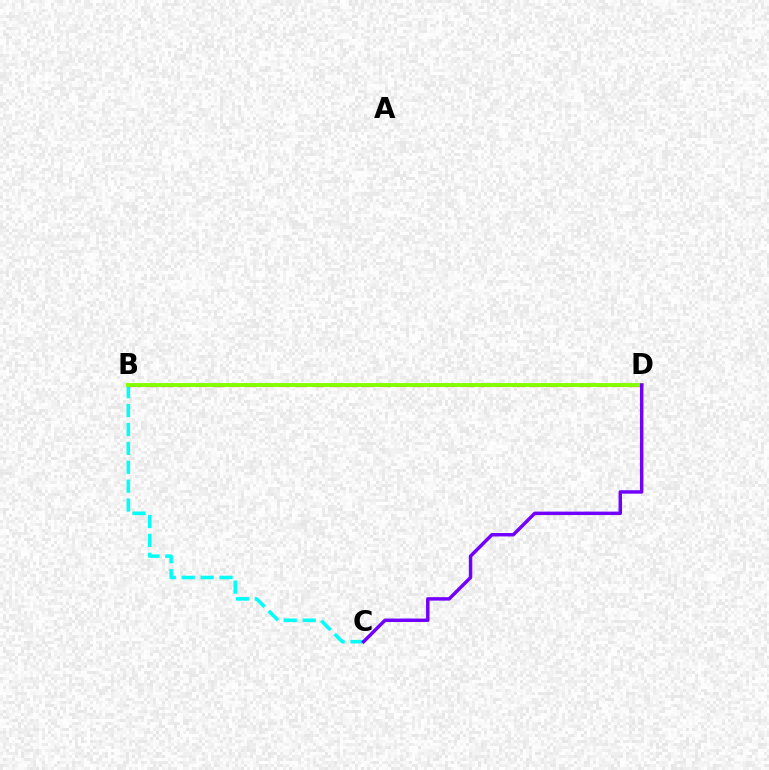{('B', 'C'): [{'color': '#00fff6', 'line_style': 'dashed', 'thickness': 2.57}], ('B', 'D'): [{'color': '#ff0000', 'line_style': 'dashed', 'thickness': 2.27}, {'color': '#84ff00', 'line_style': 'solid', 'thickness': 2.8}], ('C', 'D'): [{'color': '#7200ff', 'line_style': 'solid', 'thickness': 2.49}]}